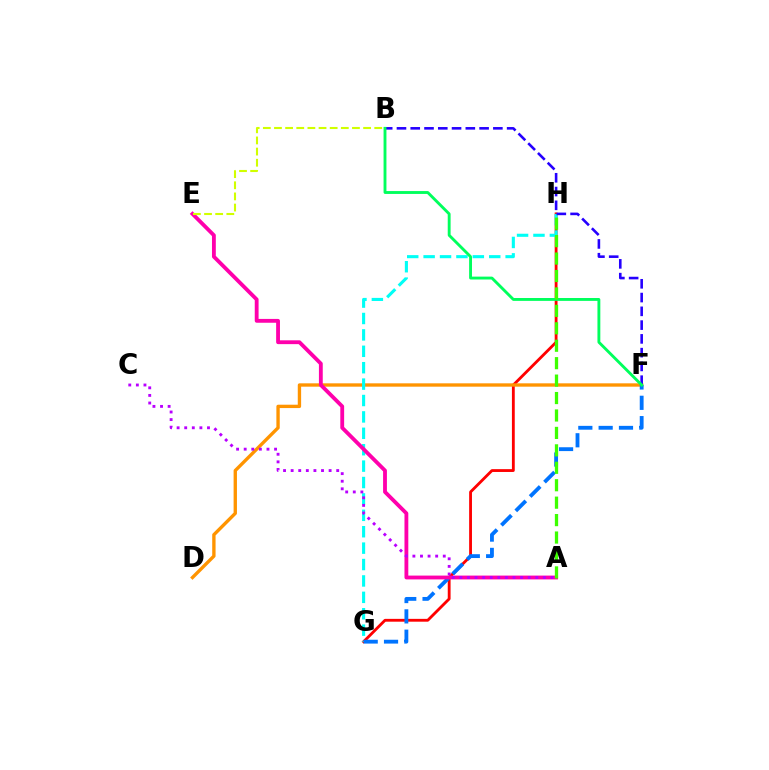{('G', 'H'): [{'color': '#ff0000', 'line_style': 'solid', 'thickness': 2.04}, {'color': '#00fff6', 'line_style': 'dashed', 'thickness': 2.23}], ('D', 'F'): [{'color': '#ff9400', 'line_style': 'solid', 'thickness': 2.41}], ('F', 'G'): [{'color': '#0074ff', 'line_style': 'dashed', 'thickness': 2.76}], ('A', 'E'): [{'color': '#ff00ac', 'line_style': 'solid', 'thickness': 2.76}], ('A', 'C'): [{'color': '#b900ff', 'line_style': 'dotted', 'thickness': 2.06}], ('B', 'E'): [{'color': '#d1ff00', 'line_style': 'dashed', 'thickness': 1.51}], ('B', 'F'): [{'color': '#2500ff', 'line_style': 'dashed', 'thickness': 1.87}, {'color': '#00ff5c', 'line_style': 'solid', 'thickness': 2.07}], ('A', 'H'): [{'color': '#3dff00', 'line_style': 'dashed', 'thickness': 2.37}]}